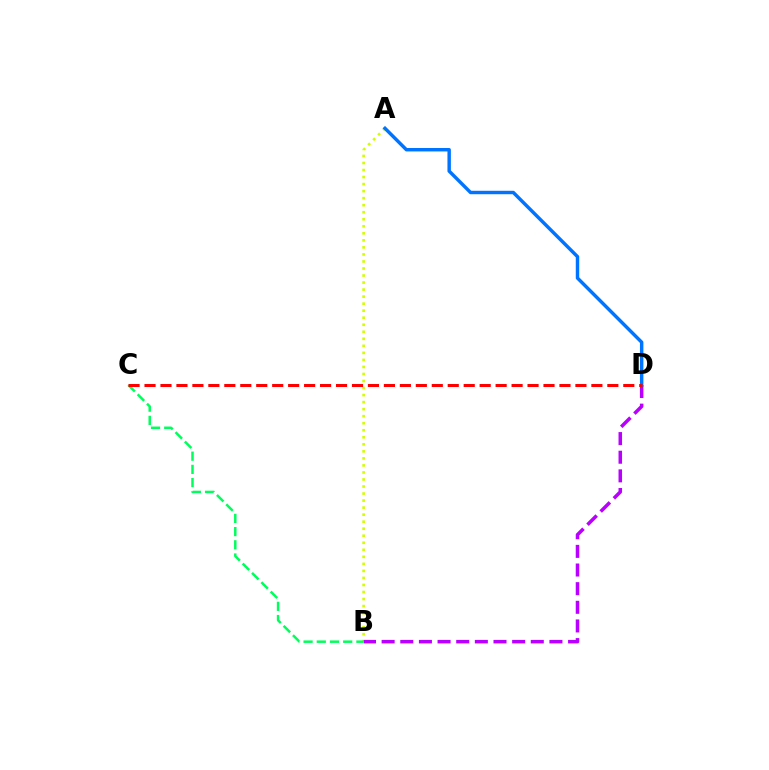{('A', 'B'): [{'color': '#d1ff00', 'line_style': 'dotted', 'thickness': 1.91}], ('B', 'D'): [{'color': '#b900ff', 'line_style': 'dashed', 'thickness': 2.53}], ('A', 'D'): [{'color': '#0074ff', 'line_style': 'solid', 'thickness': 2.47}], ('B', 'C'): [{'color': '#00ff5c', 'line_style': 'dashed', 'thickness': 1.79}], ('C', 'D'): [{'color': '#ff0000', 'line_style': 'dashed', 'thickness': 2.17}]}